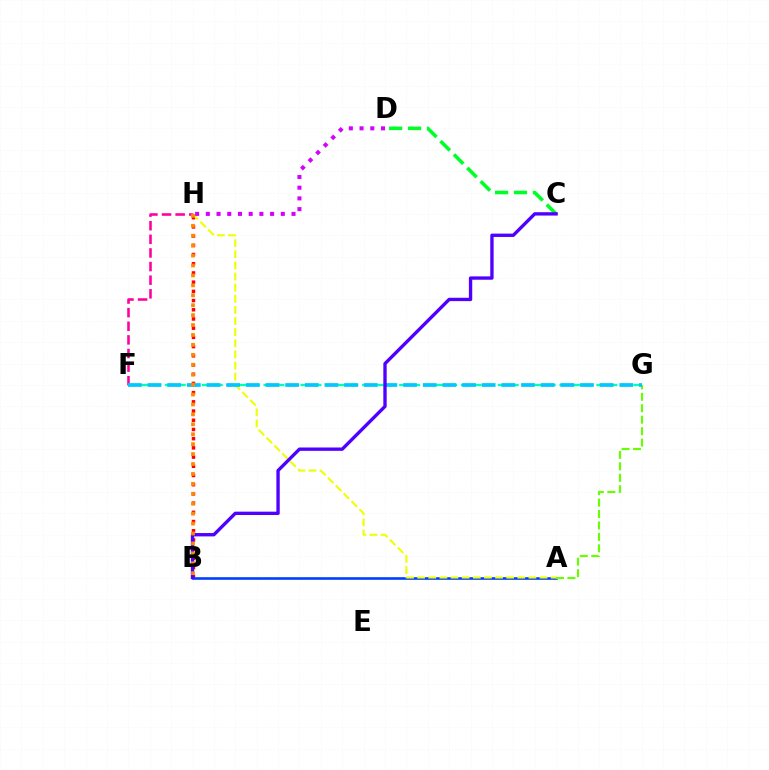{('F', 'H'): [{'color': '#ff00a0', 'line_style': 'dashed', 'thickness': 1.85}], ('B', 'H'): [{'color': '#ff0000', 'line_style': 'dotted', 'thickness': 2.5}, {'color': '#ff8800', 'line_style': 'dotted', 'thickness': 2.7}], ('A', 'B'): [{'color': '#003fff', 'line_style': 'solid', 'thickness': 1.88}], ('C', 'D'): [{'color': '#00ff27', 'line_style': 'dashed', 'thickness': 2.57}], ('F', 'G'): [{'color': '#00ffaf', 'line_style': 'dashed', 'thickness': 1.68}, {'color': '#00c7ff', 'line_style': 'dashed', 'thickness': 2.67}], ('A', 'G'): [{'color': '#66ff00', 'line_style': 'dashed', 'thickness': 1.55}], ('A', 'H'): [{'color': '#eeff00', 'line_style': 'dashed', 'thickness': 1.51}], ('D', 'H'): [{'color': '#d600ff', 'line_style': 'dotted', 'thickness': 2.91}], ('B', 'C'): [{'color': '#4f00ff', 'line_style': 'solid', 'thickness': 2.41}]}